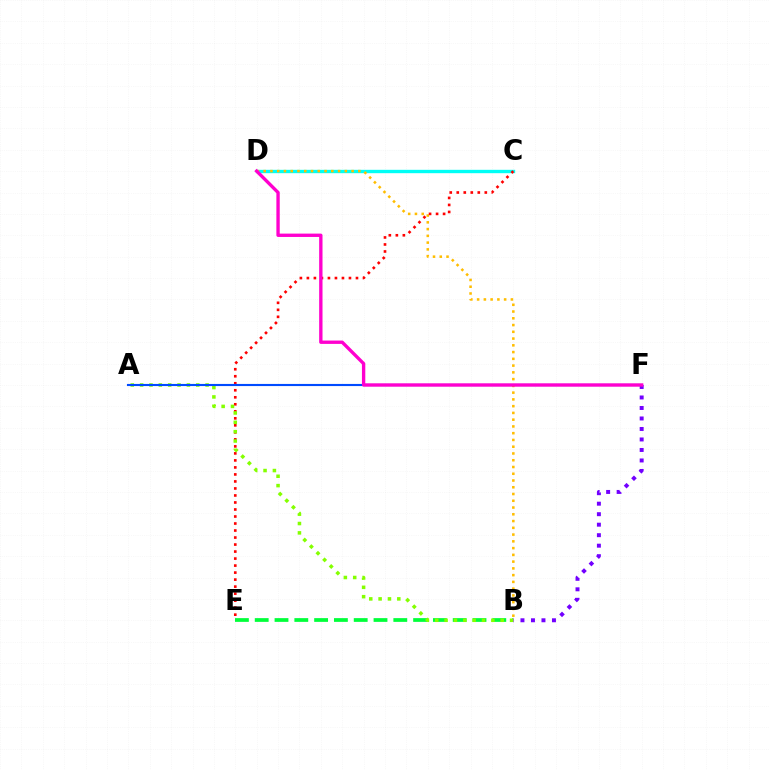{('B', 'E'): [{'color': '#00ff39', 'line_style': 'dashed', 'thickness': 2.69}], ('B', 'F'): [{'color': '#7200ff', 'line_style': 'dotted', 'thickness': 2.85}], ('C', 'D'): [{'color': '#00fff6', 'line_style': 'solid', 'thickness': 2.43}], ('B', 'D'): [{'color': '#ffbd00', 'line_style': 'dotted', 'thickness': 1.84}], ('C', 'E'): [{'color': '#ff0000', 'line_style': 'dotted', 'thickness': 1.91}], ('A', 'B'): [{'color': '#84ff00', 'line_style': 'dotted', 'thickness': 2.54}], ('A', 'F'): [{'color': '#004bff', 'line_style': 'solid', 'thickness': 1.53}], ('D', 'F'): [{'color': '#ff00cf', 'line_style': 'solid', 'thickness': 2.41}]}